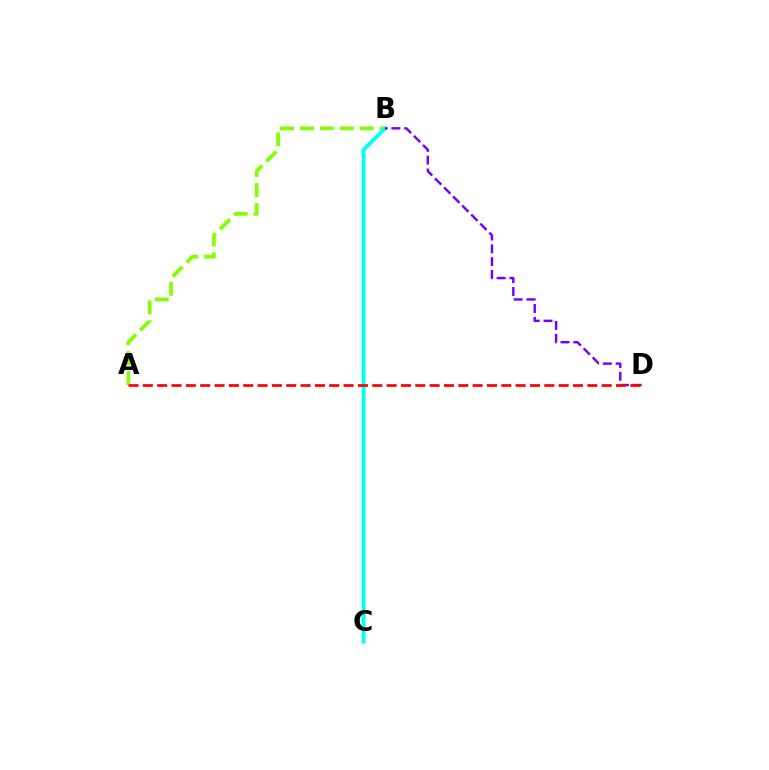{('A', 'B'): [{'color': '#84ff00', 'line_style': 'dashed', 'thickness': 2.7}], ('B', 'C'): [{'color': '#00fff6', 'line_style': 'solid', 'thickness': 2.75}], ('B', 'D'): [{'color': '#7200ff', 'line_style': 'dashed', 'thickness': 1.74}], ('A', 'D'): [{'color': '#ff0000', 'line_style': 'dashed', 'thickness': 1.95}]}